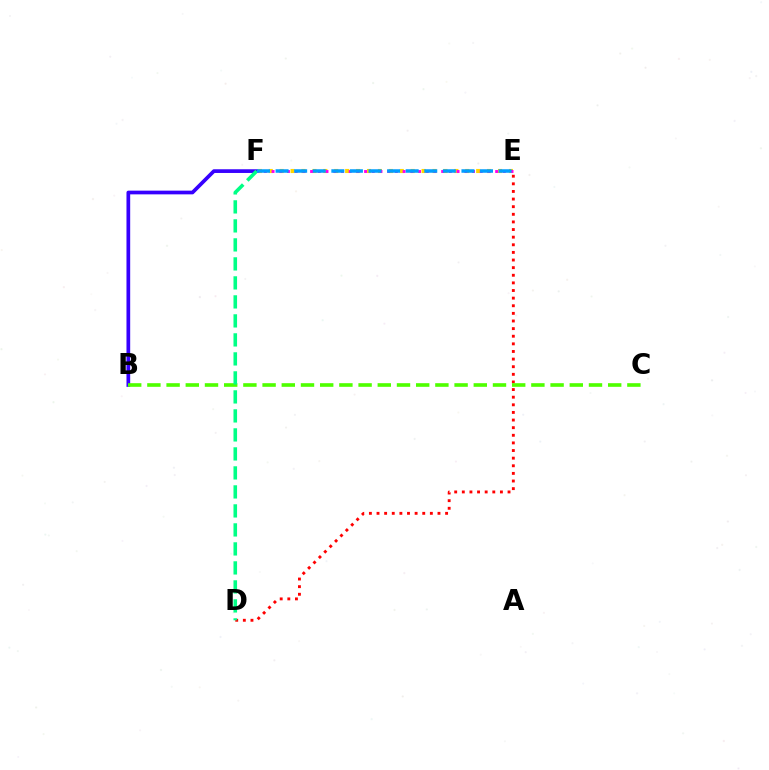{('B', 'F'): [{'color': '#3700ff', 'line_style': 'solid', 'thickness': 2.67}], ('D', 'E'): [{'color': '#ff0000', 'line_style': 'dotted', 'thickness': 2.07}], ('B', 'C'): [{'color': '#4fff00', 'line_style': 'dashed', 'thickness': 2.61}], ('E', 'F'): [{'color': '#ffd500', 'line_style': 'dotted', 'thickness': 2.97}, {'color': '#ff00ed', 'line_style': 'dotted', 'thickness': 2.09}, {'color': '#009eff', 'line_style': 'dashed', 'thickness': 2.52}], ('D', 'F'): [{'color': '#00ff86', 'line_style': 'dashed', 'thickness': 2.58}]}